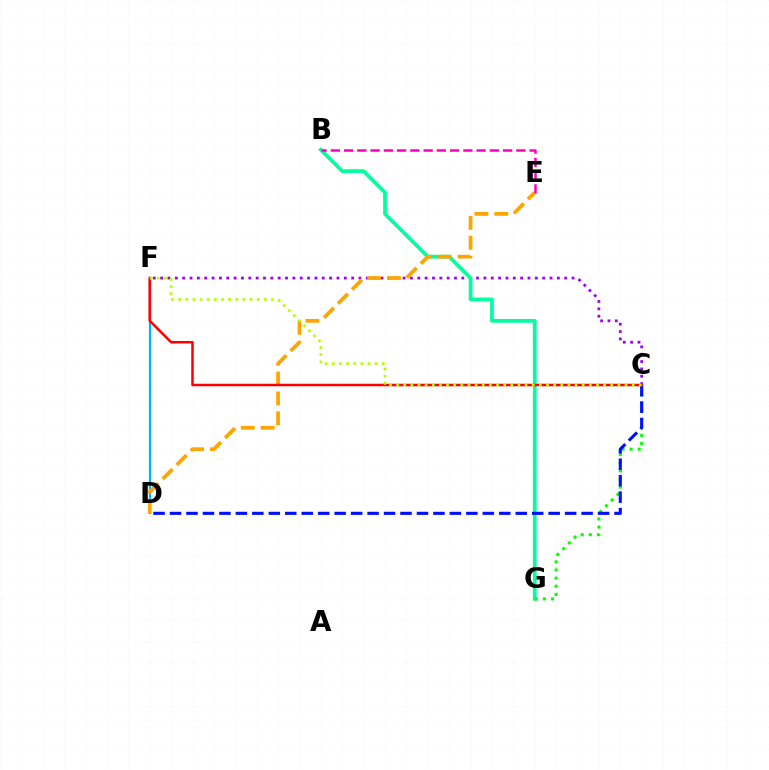{('C', 'F'): [{'color': '#9b00ff', 'line_style': 'dotted', 'thickness': 2.0}, {'color': '#ff0000', 'line_style': 'solid', 'thickness': 1.81}, {'color': '#b3ff00', 'line_style': 'dotted', 'thickness': 1.94}], ('B', 'G'): [{'color': '#00ff9d', 'line_style': 'solid', 'thickness': 2.69}], ('D', 'F'): [{'color': '#00b5ff', 'line_style': 'solid', 'thickness': 1.6}], ('C', 'G'): [{'color': '#08ff00', 'line_style': 'dotted', 'thickness': 2.21}], ('C', 'D'): [{'color': '#0010ff', 'line_style': 'dashed', 'thickness': 2.24}], ('D', 'E'): [{'color': '#ffa500', 'line_style': 'dashed', 'thickness': 2.7}], ('B', 'E'): [{'color': '#ff00bd', 'line_style': 'dashed', 'thickness': 1.8}]}